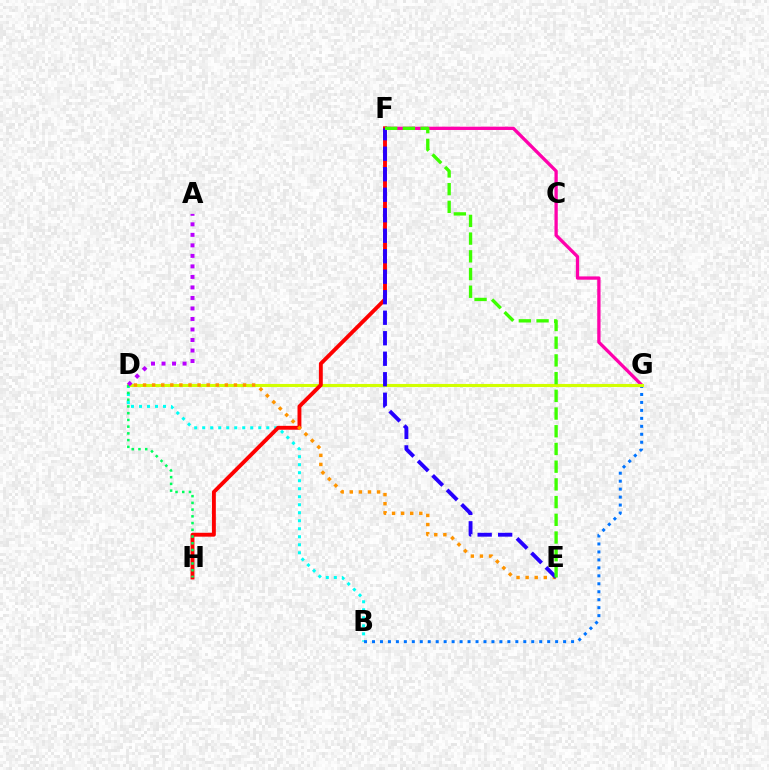{('B', 'D'): [{'color': '#00fff6', 'line_style': 'dotted', 'thickness': 2.18}], ('B', 'G'): [{'color': '#0074ff', 'line_style': 'dotted', 'thickness': 2.16}], ('F', 'G'): [{'color': '#ff00ac', 'line_style': 'solid', 'thickness': 2.37}], ('D', 'G'): [{'color': '#d1ff00', 'line_style': 'solid', 'thickness': 2.23}], ('F', 'H'): [{'color': '#ff0000', 'line_style': 'solid', 'thickness': 2.79}], ('D', 'E'): [{'color': '#ff9400', 'line_style': 'dotted', 'thickness': 2.47}], ('D', 'H'): [{'color': '#00ff5c', 'line_style': 'dotted', 'thickness': 1.83}], ('E', 'F'): [{'color': '#2500ff', 'line_style': 'dashed', 'thickness': 2.79}, {'color': '#3dff00', 'line_style': 'dashed', 'thickness': 2.41}], ('A', 'D'): [{'color': '#b900ff', 'line_style': 'dotted', 'thickness': 2.86}]}